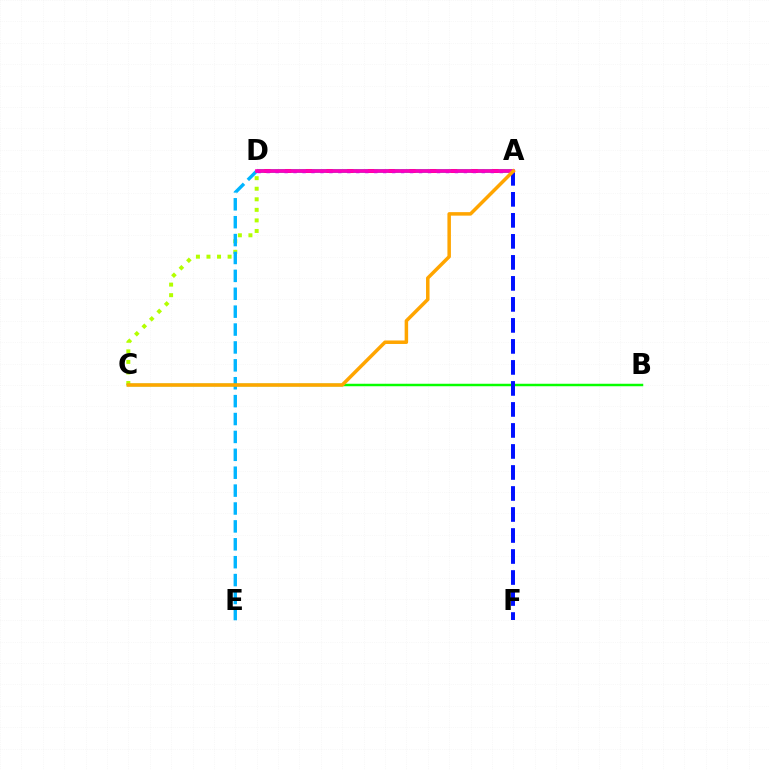{('C', 'D'): [{'color': '#b3ff00', 'line_style': 'dotted', 'thickness': 2.87}], ('A', 'D'): [{'color': '#ff0000', 'line_style': 'dashed', 'thickness': 2.88}, {'color': '#00ff9d', 'line_style': 'dashed', 'thickness': 2.82}, {'color': '#9b00ff', 'line_style': 'dotted', 'thickness': 2.44}, {'color': '#ff00bd', 'line_style': 'solid', 'thickness': 2.66}], ('D', 'E'): [{'color': '#00b5ff', 'line_style': 'dashed', 'thickness': 2.43}], ('B', 'C'): [{'color': '#08ff00', 'line_style': 'solid', 'thickness': 1.78}], ('A', 'F'): [{'color': '#0010ff', 'line_style': 'dashed', 'thickness': 2.85}], ('A', 'C'): [{'color': '#ffa500', 'line_style': 'solid', 'thickness': 2.52}]}